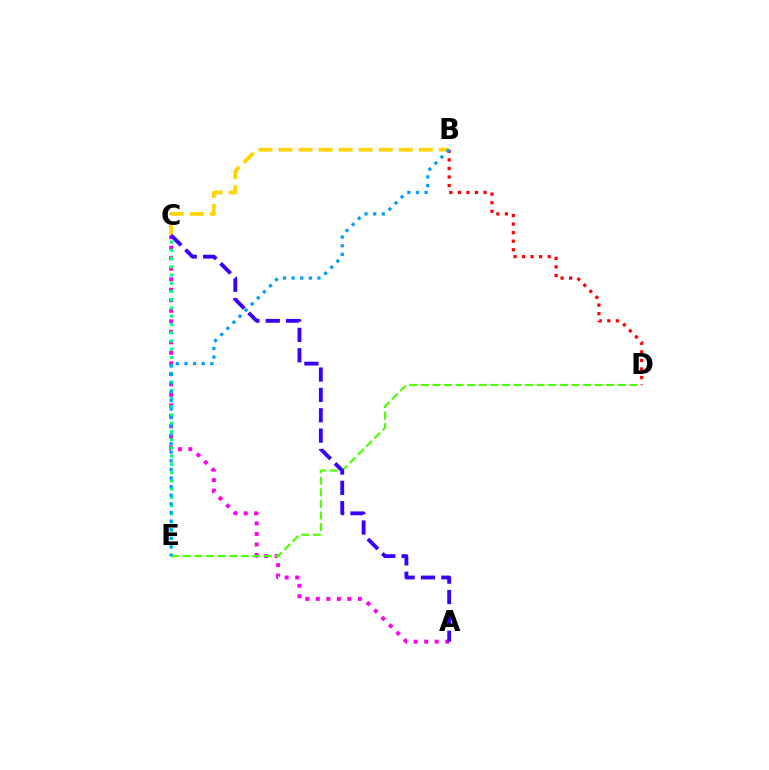{('B', 'D'): [{'color': '#ff0000', 'line_style': 'dotted', 'thickness': 2.33}], ('A', 'C'): [{'color': '#ff00ed', 'line_style': 'dotted', 'thickness': 2.85}, {'color': '#3700ff', 'line_style': 'dashed', 'thickness': 2.77}], ('C', 'E'): [{'color': '#00ff86', 'line_style': 'dotted', 'thickness': 2.24}], ('D', 'E'): [{'color': '#4fff00', 'line_style': 'dashed', 'thickness': 1.57}], ('B', 'C'): [{'color': '#ffd500', 'line_style': 'dashed', 'thickness': 2.72}], ('B', 'E'): [{'color': '#009eff', 'line_style': 'dotted', 'thickness': 2.34}]}